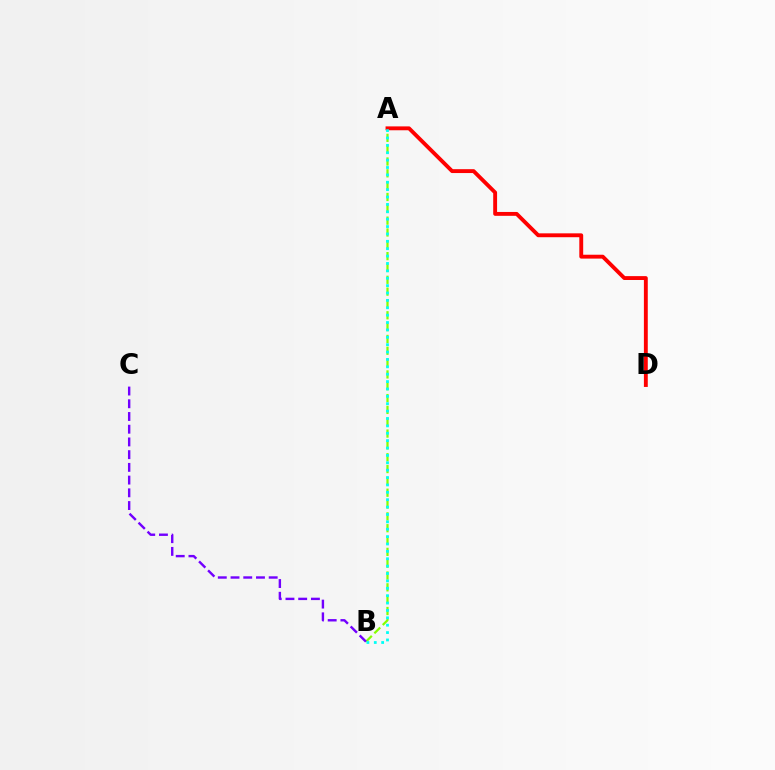{('A', 'B'): [{'color': '#84ff00', 'line_style': 'dashed', 'thickness': 1.61}, {'color': '#00fff6', 'line_style': 'dotted', 'thickness': 2.01}], ('B', 'C'): [{'color': '#7200ff', 'line_style': 'dashed', 'thickness': 1.73}], ('A', 'D'): [{'color': '#ff0000', 'line_style': 'solid', 'thickness': 2.79}]}